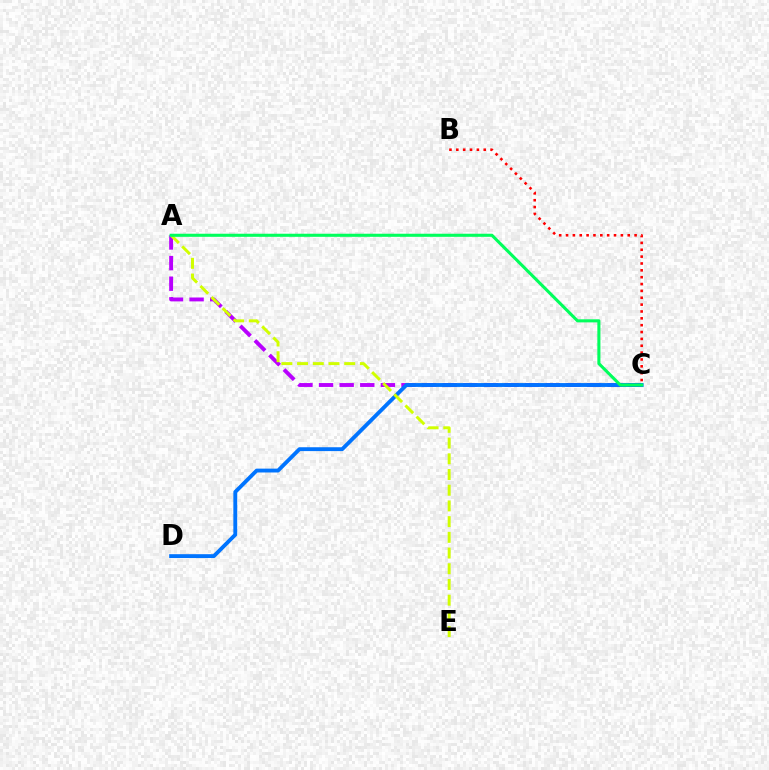{('A', 'C'): [{'color': '#b900ff', 'line_style': 'dashed', 'thickness': 2.8}, {'color': '#00ff5c', 'line_style': 'solid', 'thickness': 2.22}], ('C', 'D'): [{'color': '#0074ff', 'line_style': 'solid', 'thickness': 2.77}], ('A', 'E'): [{'color': '#d1ff00', 'line_style': 'dashed', 'thickness': 2.13}], ('B', 'C'): [{'color': '#ff0000', 'line_style': 'dotted', 'thickness': 1.86}]}